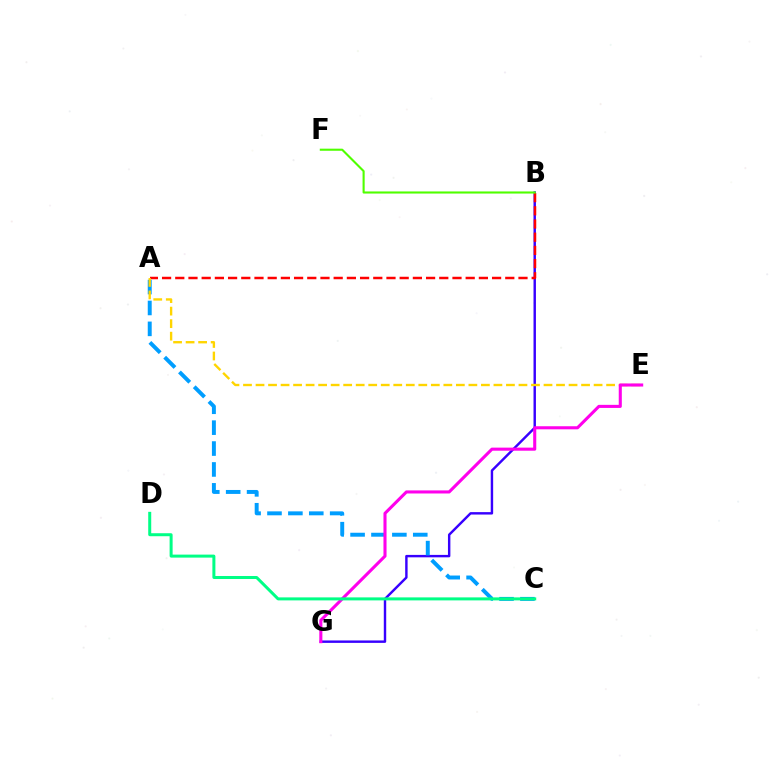{('B', 'G'): [{'color': '#3700ff', 'line_style': 'solid', 'thickness': 1.75}], ('A', 'B'): [{'color': '#ff0000', 'line_style': 'dashed', 'thickness': 1.79}], ('A', 'C'): [{'color': '#009eff', 'line_style': 'dashed', 'thickness': 2.84}], ('A', 'E'): [{'color': '#ffd500', 'line_style': 'dashed', 'thickness': 1.7}], ('E', 'G'): [{'color': '#ff00ed', 'line_style': 'solid', 'thickness': 2.22}], ('B', 'F'): [{'color': '#4fff00', 'line_style': 'solid', 'thickness': 1.52}], ('C', 'D'): [{'color': '#00ff86', 'line_style': 'solid', 'thickness': 2.16}]}